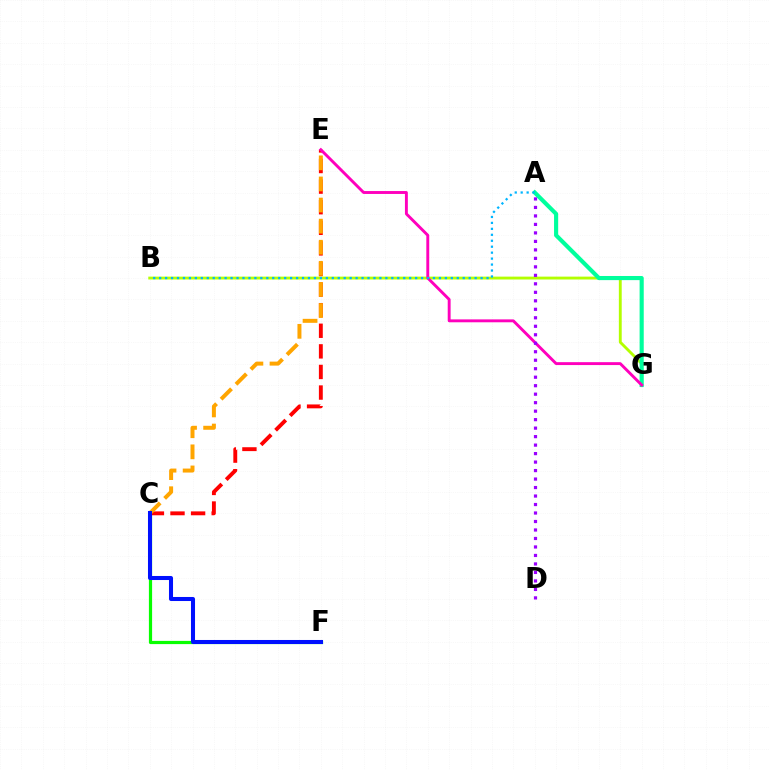{('B', 'G'): [{'color': '#b3ff00', 'line_style': 'solid', 'thickness': 2.06}], ('C', 'F'): [{'color': '#08ff00', 'line_style': 'solid', 'thickness': 2.31}, {'color': '#0010ff', 'line_style': 'solid', 'thickness': 2.92}], ('C', 'E'): [{'color': '#ff0000', 'line_style': 'dashed', 'thickness': 2.8}, {'color': '#ffa500', 'line_style': 'dashed', 'thickness': 2.87}], ('A', 'G'): [{'color': '#00ff9d', 'line_style': 'solid', 'thickness': 2.98}], ('E', 'G'): [{'color': '#ff00bd', 'line_style': 'solid', 'thickness': 2.09}], ('A', 'D'): [{'color': '#9b00ff', 'line_style': 'dotted', 'thickness': 2.31}], ('A', 'B'): [{'color': '#00b5ff', 'line_style': 'dotted', 'thickness': 1.62}]}